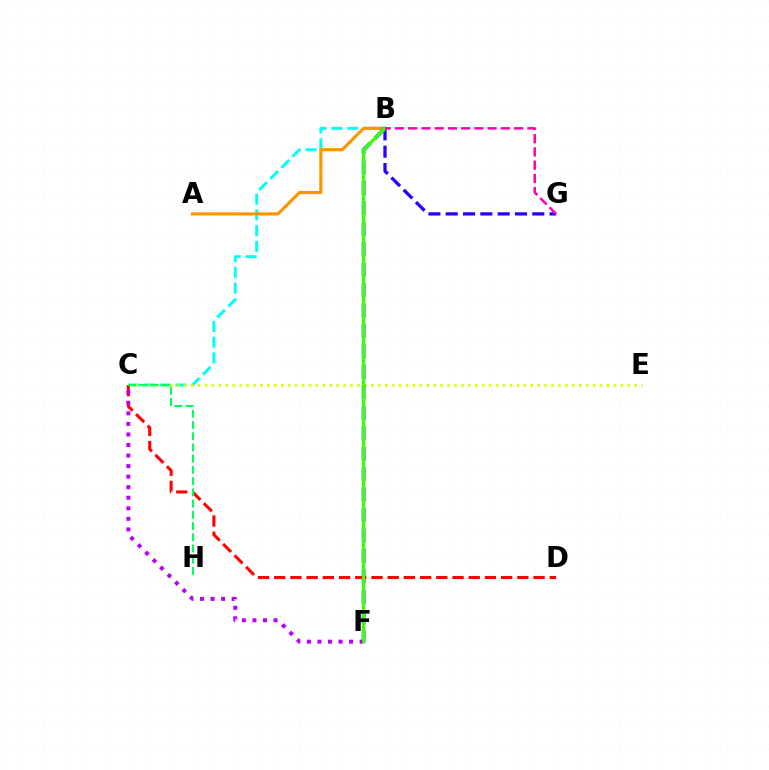{('B', 'C'): [{'color': '#00fff6', 'line_style': 'dashed', 'thickness': 2.14}], ('A', 'B'): [{'color': '#ff9400', 'line_style': 'solid', 'thickness': 2.28}], ('B', 'G'): [{'color': '#2500ff', 'line_style': 'dashed', 'thickness': 2.35}, {'color': '#ff00ac', 'line_style': 'dashed', 'thickness': 1.8}], ('C', 'E'): [{'color': '#d1ff00', 'line_style': 'dotted', 'thickness': 1.88}], ('B', 'F'): [{'color': '#0074ff', 'line_style': 'dashed', 'thickness': 2.78}, {'color': '#3dff00', 'line_style': 'solid', 'thickness': 2.33}], ('C', 'D'): [{'color': '#ff0000', 'line_style': 'dashed', 'thickness': 2.2}], ('C', 'F'): [{'color': '#b900ff', 'line_style': 'dotted', 'thickness': 2.87}], ('C', 'H'): [{'color': '#00ff5c', 'line_style': 'dashed', 'thickness': 1.53}]}